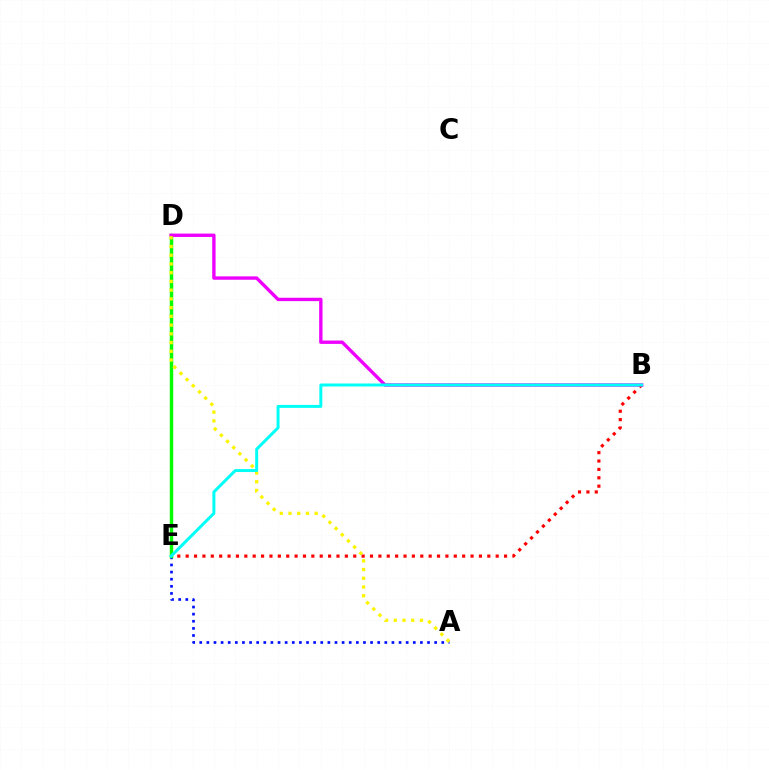{('B', 'E'): [{'color': '#ff0000', 'line_style': 'dotted', 'thickness': 2.28}, {'color': '#00fff6', 'line_style': 'solid', 'thickness': 2.14}], ('A', 'E'): [{'color': '#0010ff', 'line_style': 'dotted', 'thickness': 1.93}], ('D', 'E'): [{'color': '#08ff00', 'line_style': 'solid', 'thickness': 2.49}], ('B', 'D'): [{'color': '#ee00ff', 'line_style': 'solid', 'thickness': 2.43}], ('A', 'D'): [{'color': '#fcf500', 'line_style': 'dotted', 'thickness': 2.37}]}